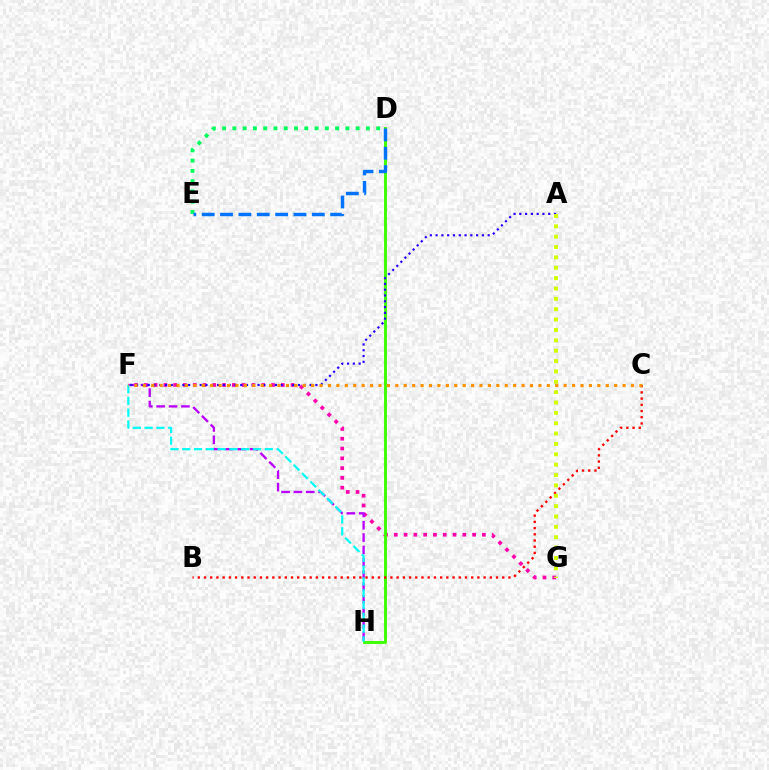{('F', 'G'): [{'color': '#ff00ac', 'line_style': 'dotted', 'thickness': 2.66}], ('D', 'H'): [{'color': '#3dff00', 'line_style': 'solid', 'thickness': 2.09}], ('F', 'H'): [{'color': '#b900ff', 'line_style': 'dashed', 'thickness': 1.68}, {'color': '#00fff6', 'line_style': 'dashed', 'thickness': 1.6}], ('B', 'C'): [{'color': '#ff0000', 'line_style': 'dotted', 'thickness': 1.69}], ('A', 'F'): [{'color': '#2500ff', 'line_style': 'dotted', 'thickness': 1.57}], ('A', 'G'): [{'color': '#d1ff00', 'line_style': 'dotted', 'thickness': 2.82}], ('C', 'F'): [{'color': '#ff9400', 'line_style': 'dotted', 'thickness': 2.29}], ('D', 'E'): [{'color': '#00ff5c', 'line_style': 'dotted', 'thickness': 2.79}, {'color': '#0074ff', 'line_style': 'dashed', 'thickness': 2.49}]}